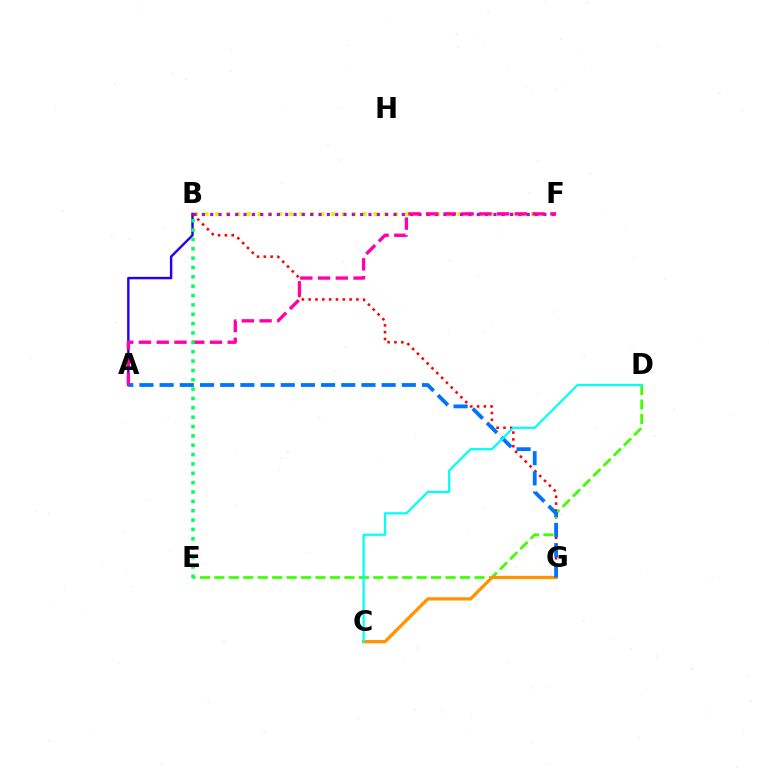{('A', 'B'): [{'color': '#2500ff', 'line_style': 'solid', 'thickness': 1.75}], ('B', 'G'): [{'color': '#ff0000', 'line_style': 'dotted', 'thickness': 1.85}], ('D', 'E'): [{'color': '#3dff00', 'line_style': 'dashed', 'thickness': 1.96}], ('B', 'F'): [{'color': '#d1ff00', 'line_style': 'dotted', 'thickness': 2.86}, {'color': '#b900ff', 'line_style': 'dotted', 'thickness': 2.26}], ('C', 'G'): [{'color': '#ff9400', 'line_style': 'solid', 'thickness': 2.37}], ('A', 'G'): [{'color': '#0074ff', 'line_style': 'dashed', 'thickness': 2.74}], ('A', 'F'): [{'color': '#ff00ac', 'line_style': 'dashed', 'thickness': 2.41}], ('C', 'D'): [{'color': '#00fff6', 'line_style': 'solid', 'thickness': 1.62}], ('B', 'E'): [{'color': '#00ff5c', 'line_style': 'dotted', 'thickness': 2.54}]}